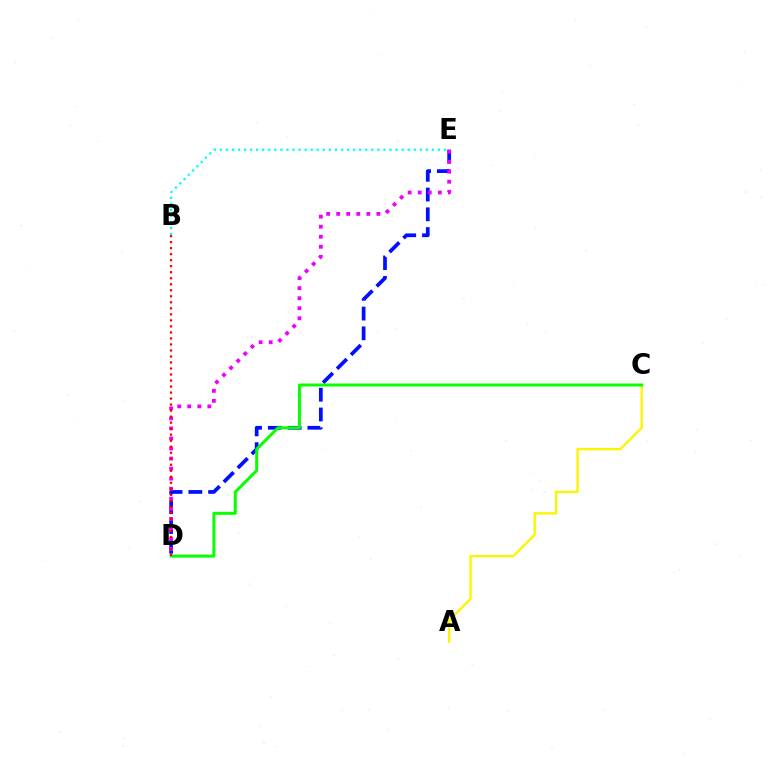{('D', 'E'): [{'color': '#0010ff', 'line_style': 'dashed', 'thickness': 2.69}, {'color': '#ee00ff', 'line_style': 'dotted', 'thickness': 2.73}], ('A', 'C'): [{'color': '#fcf500', 'line_style': 'solid', 'thickness': 1.69}], ('C', 'D'): [{'color': '#08ff00', 'line_style': 'solid', 'thickness': 2.15}], ('B', 'E'): [{'color': '#00fff6', 'line_style': 'dotted', 'thickness': 1.65}], ('B', 'D'): [{'color': '#ff0000', 'line_style': 'dotted', 'thickness': 1.63}]}